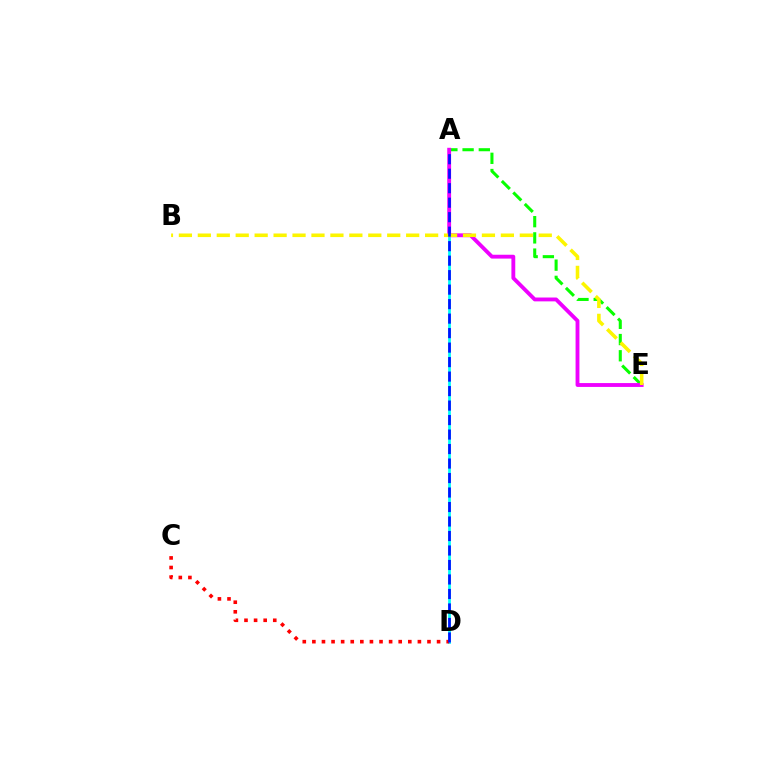{('A', 'D'): [{'color': '#00fff6', 'line_style': 'solid', 'thickness': 1.98}, {'color': '#0010ff', 'line_style': 'dashed', 'thickness': 1.97}], ('A', 'E'): [{'color': '#08ff00', 'line_style': 'dashed', 'thickness': 2.2}, {'color': '#ee00ff', 'line_style': 'solid', 'thickness': 2.77}], ('B', 'E'): [{'color': '#fcf500', 'line_style': 'dashed', 'thickness': 2.57}], ('C', 'D'): [{'color': '#ff0000', 'line_style': 'dotted', 'thickness': 2.61}]}